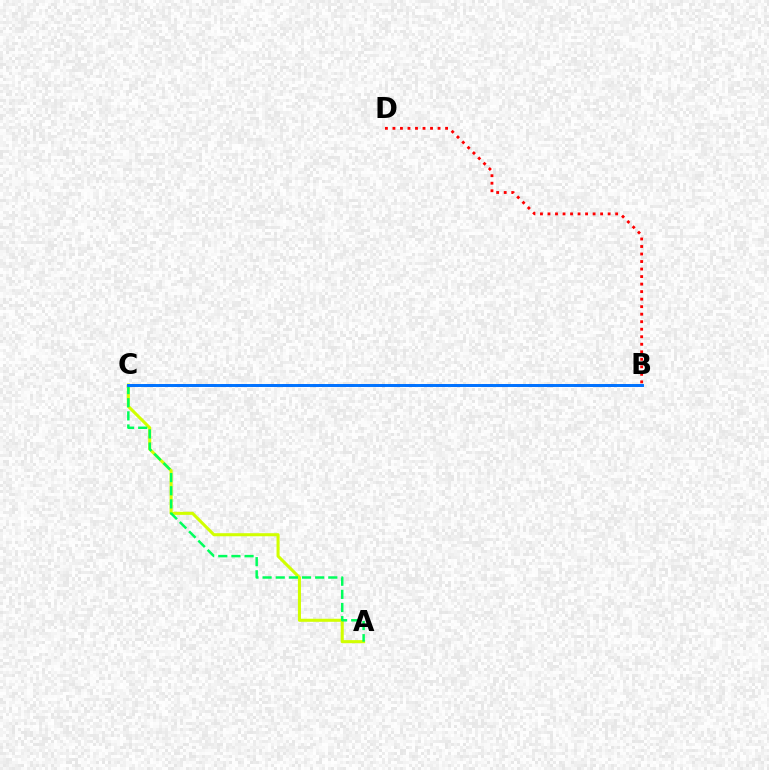{('B', 'C'): [{'color': '#b900ff', 'line_style': 'dashed', 'thickness': 2.09}, {'color': '#0074ff', 'line_style': 'solid', 'thickness': 2.13}], ('A', 'C'): [{'color': '#d1ff00', 'line_style': 'solid', 'thickness': 2.2}, {'color': '#00ff5c', 'line_style': 'dashed', 'thickness': 1.79}], ('B', 'D'): [{'color': '#ff0000', 'line_style': 'dotted', 'thickness': 2.04}]}